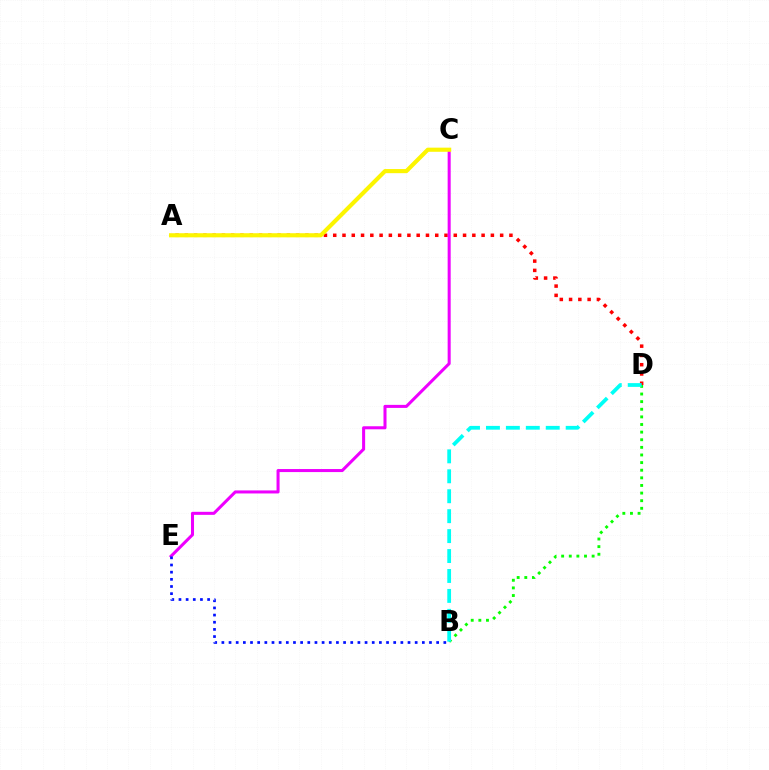{('A', 'D'): [{'color': '#ff0000', 'line_style': 'dotted', 'thickness': 2.52}], ('C', 'E'): [{'color': '#ee00ff', 'line_style': 'solid', 'thickness': 2.19}], ('B', 'D'): [{'color': '#08ff00', 'line_style': 'dotted', 'thickness': 2.07}, {'color': '#00fff6', 'line_style': 'dashed', 'thickness': 2.71}], ('B', 'E'): [{'color': '#0010ff', 'line_style': 'dotted', 'thickness': 1.95}], ('A', 'C'): [{'color': '#fcf500', 'line_style': 'solid', 'thickness': 2.97}]}